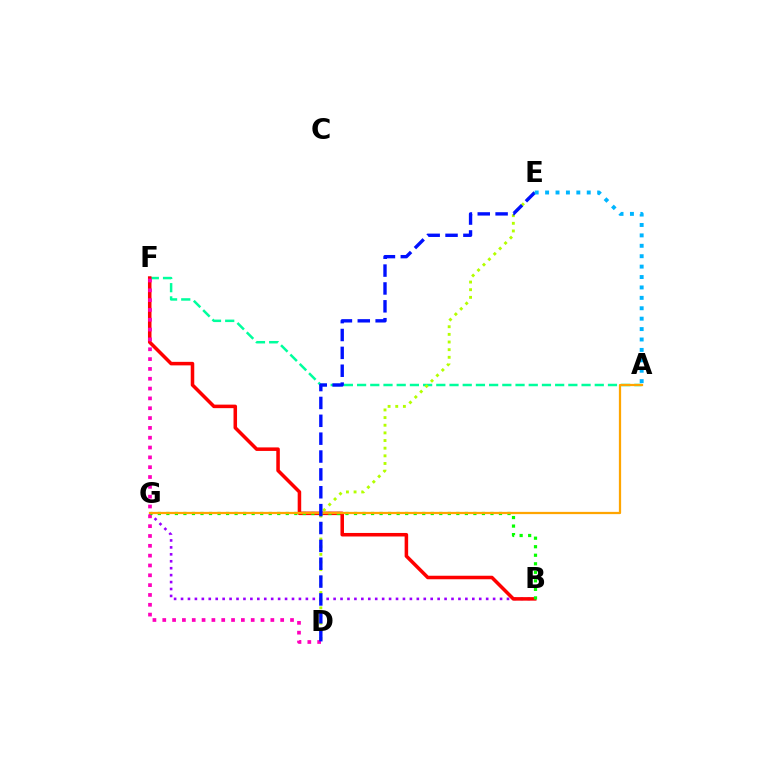{('A', 'F'): [{'color': '#00ff9d', 'line_style': 'dashed', 'thickness': 1.79}], ('B', 'G'): [{'color': '#9b00ff', 'line_style': 'dotted', 'thickness': 1.88}, {'color': '#08ff00', 'line_style': 'dotted', 'thickness': 2.32}], ('B', 'F'): [{'color': '#ff0000', 'line_style': 'solid', 'thickness': 2.54}], ('D', 'F'): [{'color': '#ff00bd', 'line_style': 'dotted', 'thickness': 2.67}], ('D', 'E'): [{'color': '#b3ff00', 'line_style': 'dotted', 'thickness': 2.08}, {'color': '#0010ff', 'line_style': 'dashed', 'thickness': 2.43}], ('A', 'G'): [{'color': '#ffa500', 'line_style': 'solid', 'thickness': 1.62}], ('A', 'E'): [{'color': '#00b5ff', 'line_style': 'dotted', 'thickness': 2.83}]}